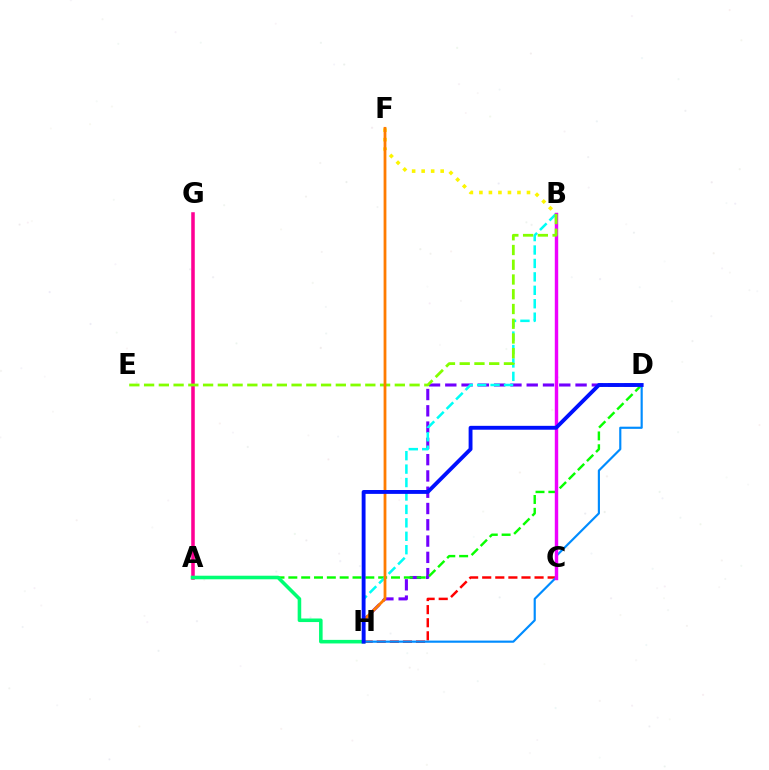{('D', 'H'): [{'color': '#7200ff', 'line_style': 'dashed', 'thickness': 2.21}, {'color': '#008cff', 'line_style': 'solid', 'thickness': 1.56}, {'color': '#0010ff', 'line_style': 'solid', 'thickness': 2.79}], ('B', 'F'): [{'color': '#fcf500', 'line_style': 'dotted', 'thickness': 2.59}], ('C', 'H'): [{'color': '#ff0000', 'line_style': 'dashed', 'thickness': 1.78}], ('A', 'G'): [{'color': '#ff0094', 'line_style': 'solid', 'thickness': 2.55}], ('A', 'D'): [{'color': '#08ff00', 'line_style': 'dashed', 'thickness': 1.74}], ('B', 'H'): [{'color': '#00fff6', 'line_style': 'dashed', 'thickness': 1.82}], ('A', 'H'): [{'color': '#00ff74', 'line_style': 'solid', 'thickness': 2.57}], ('B', 'C'): [{'color': '#ee00ff', 'line_style': 'solid', 'thickness': 2.46}], ('B', 'E'): [{'color': '#84ff00', 'line_style': 'dashed', 'thickness': 2.0}], ('F', 'H'): [{'color': '#ff7c00', 'line_style': 'solid', 'thickness': 2.01}]}